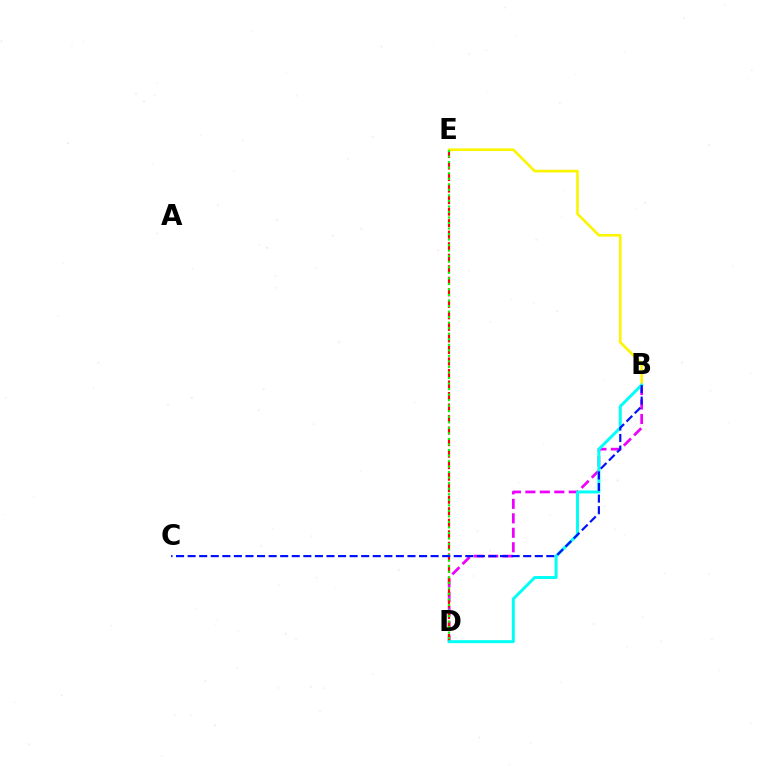{('B', 'D'): [{'color': '#ee00ff', 'line_style': 'dashed', 'thickness': 1.97}, {'color': '#00fff6', 'line_style': 'solid', 'thickness': 2.13}], ('B', 'E'): [{'color': '#fcf500', 'line_style': 'solid', 'thickness': 1.89}], ('D', 'E'): [{'color': '#ff0000', 'line_style': 'dashed', 'thickness': 1.57}, {'color': '#08ff00', 'line_style': 'dotted', 'thickness': 1.5}], ('B', 'C'): [{'color': '#0010ff', 'line_style': 'dashed', 'thickness': 1.57}]}